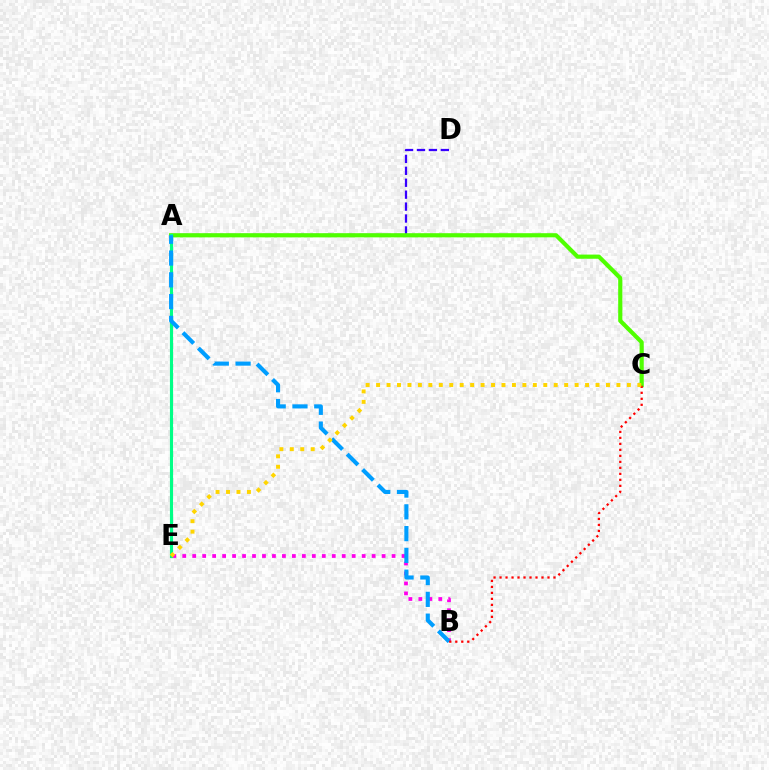{('B', 'E'): [{'color': '#ff00ed', 'line_style': 'dotted', 'thickness': 2.71}], ('A', 'D'): [{'color': '#3700ff', 'line_style': 'dashed', 'thickness': 1.62}], ('A', 'C'): [{'color': '#4fff00', 'line_style': 'solid', 'thickness': 3.0}], ('A', 'E'): [{'color': '#00ff86', 'line_style': 'solid', 'thickness': 2.25}], ('A', 'B'): [{'color': '#009eff', 'line_style': 'dashed', 'thickness': 2.96}], ('B', 'C'): [{'color': '#ff0000', 'line_style': 'dotted', 'thickness': 1.63}], ('C', 'E'): [{'color': '#ffd500', 'line_style': 'dotted', 'thickness': 2.84}]}